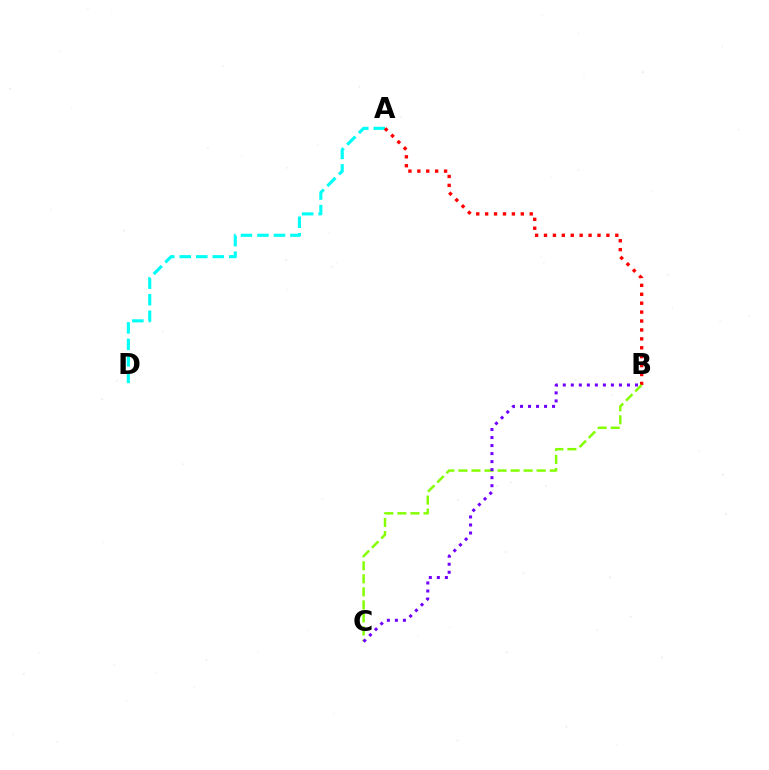{('A', 'D'): [{'color': '#00fff6', 'line_style': 'dashed', 'thickness': 2.24}], ('A', 'B'): [{'color': '#ff0000', 'line_style': 'dotted', 'thickness': 2.42}], ('B', 'C'): [{'color': '#84ff00', 'line_style': 'dashed', 'thickness': 1.77}, {'color': '#7200ff', 'line_style': 'dotted', 'thickness': 2.18}]}